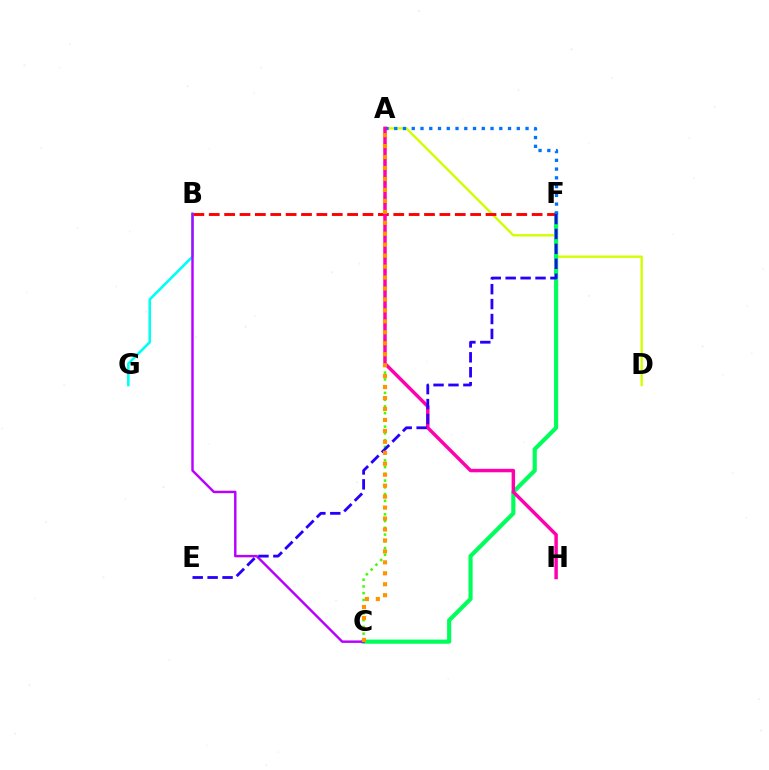{('B', 'G'): [{'color': '#00fff6', 'line_style': 'solid', 'thickness': 1.88}], ('A', 'D'): [{'color': '#d1ff00', 'line_style': 'solid', 'thickness': 1.7}], ('C', 'F'): [{'color': '#00ff5c', 'line_style': 'solid', 'thickness': 2.99}], ('B', 'F'): [{'color': '#ff0000', 'line_style': 'dashed', 'thickness': 2.09}], ('A', 'C'): [{'color': '#3dff00', 'line_style': 'dotted', 'thickness': 1.83}, {'color': '#ff9400', 'line_style': 'dotted', 'thickness': 2.98}], ('A', 'F'): [{'color': '#0074ff', 'line_style': 'dotted', 'thickness': 2.38}], ('B', 'C'): [{'color': '#b900ff', 'line_style': 'solid', 'thickness': 1.76}], ('A', 'H'): [{'color': '#ff00ac', 'line_style': 'solid', 'thickness': 2.49}], ('E', 'F'): [{'color': '#2500ff', 'line_style': 'dashed', 'thickness': 2.03}]}